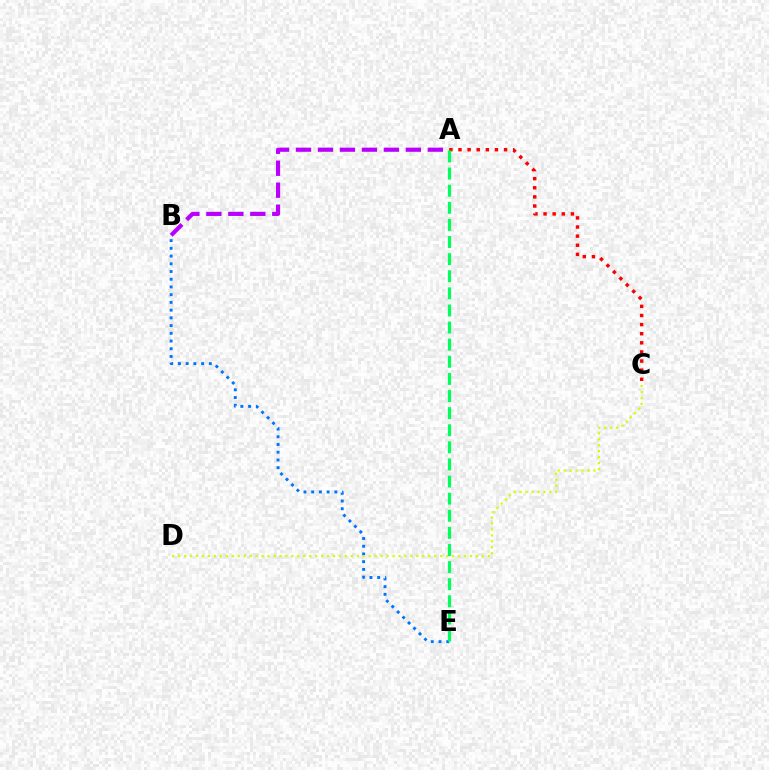{('B', 'E'): [{'color': '#0074ff', 'line_style': 'dotted', 'thickness': 2.1}], ('A', 'C'): [{'color': '#ff0000', 'line_style': 'dotted', 'thickness': 2.48}], ('C', 'D'): [{'color': '#d1ff00', 'line_style': 'dotted', 'thickness': 1.62}], ('A', 'E'): [{'color': '#00ff5c', 'line_style': 'dashed', 'thickness': 2.32}], ('A', 'B'): [{'color': '#b900ff', 'line_style': 'dashed', 'thickness': 2.98}]}